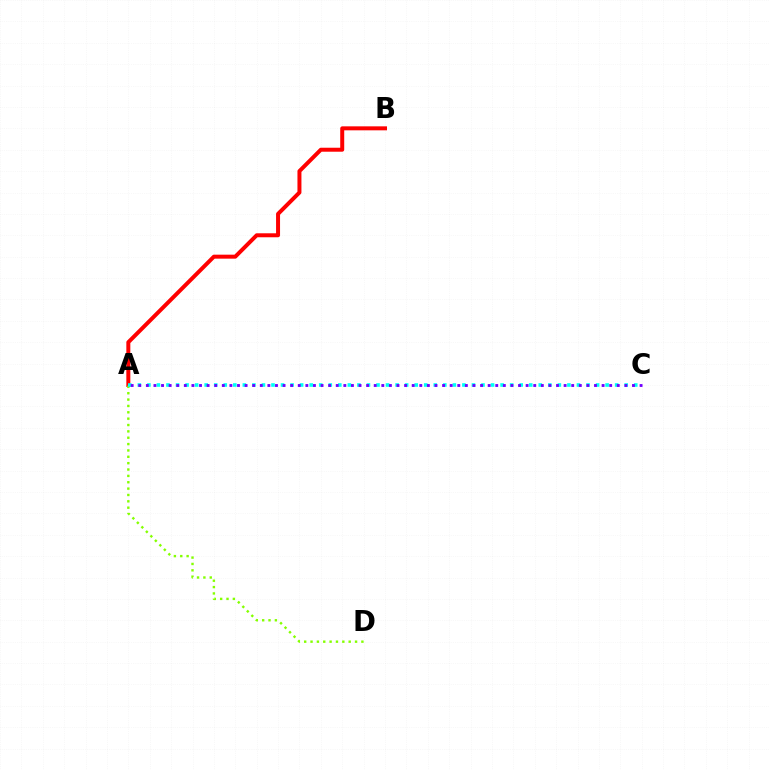{('A', 'B'): [{'color': '#ff0000', 'line_style': 'solid', 'thickness': 2.87}], ('A', 'D'): [{'color': '#84ff00', 'line_style': 'dotted', 'thickness': 1.73}], ('A', 'C'): [{'color': '#00fff6', 'line_style': 'dotted', 'thickness': 2.59}, {'color': '#7200ff', 'line_style': 'dotted', 'thickness': 2.06}]}